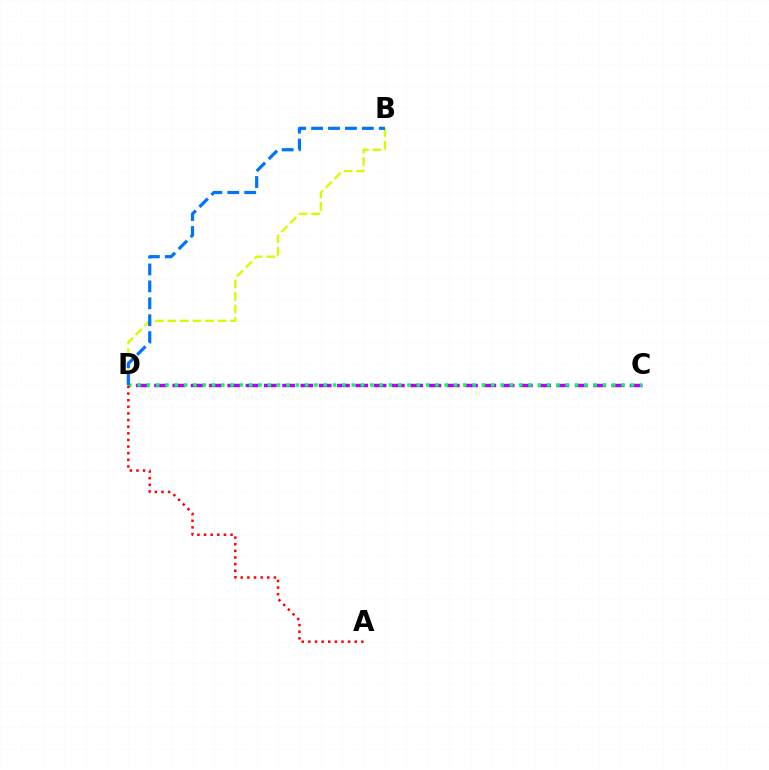{('C', 'D'): [{'color': '#b900ff', 'line_style': 'dashed', 'thickness': 2.48}, {'color': '#00ff5c', 'line_style': 'dotted', 'thickness': 2.53}], ('A', 'D'): [{'color': '#ff0000', 'line_style': 'dotted', 'thickness': 1.8}], ('B', 'D'): [{'color': '#d1ff00', 'line_style': 'dashed', 'thickness': 1.7}, {'color': '#0074ff', 'line_style': 'dashed', 'thickness': 2.3}]}